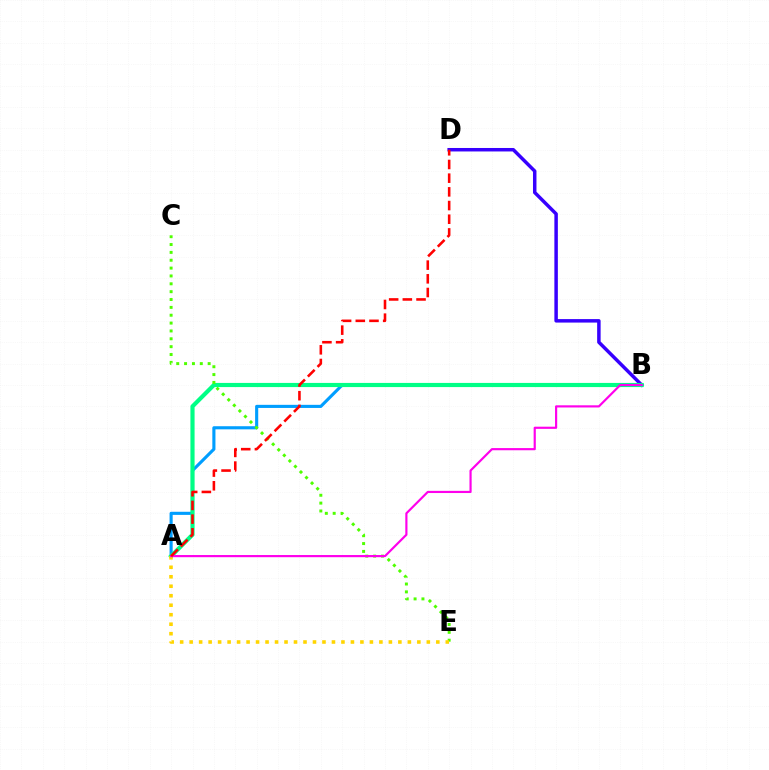{('B', 'D'): [{'color': '#3700ff', 'line_style': 'solid', 'thickness': 2.51}], ('A', 'B'): [{'color': '#009eff', 'line_style': 'solid', 'thickness': 2.24}, {'color': '#00ff86', 'line_style': 'solid', 'thickness': 2.99}, {'color': '#ff00ed', 'line_style': 'solid', 'thickness': 1.56}], ('C', 'E'): [{'color': '#4fff00', 'line_style': 'dotted', 'thickness': 2.13}], ('A', 'E'): [{'color': '#ffd500', 'line_style': 'dotted', 'thickness': 2.58}], ('A', 'D'): [{'color': '#ff0000', 'line_style': 'dashed', 'thickness': 1.86}]}